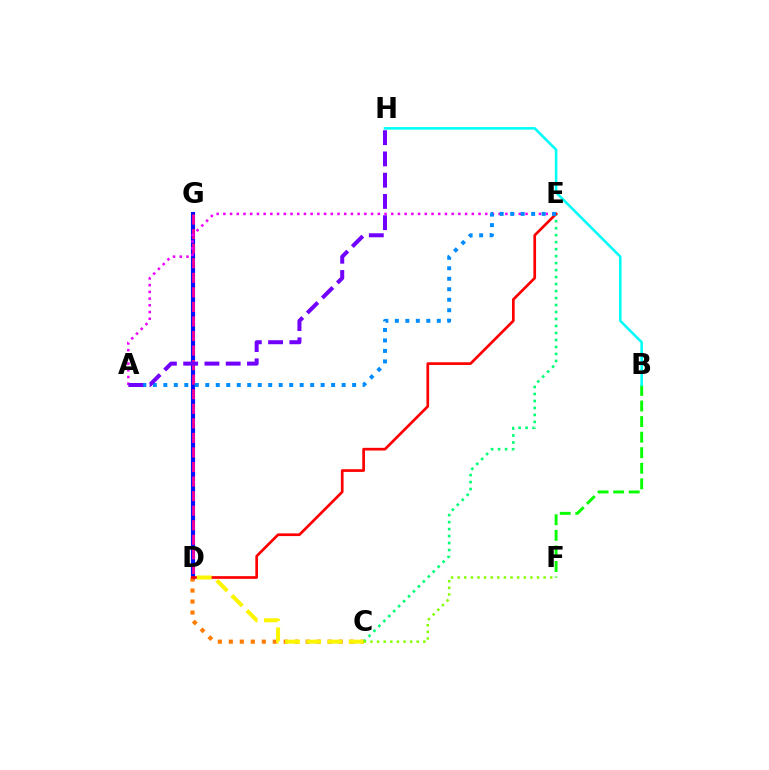{('C', 'E'): [{'color': '#00ff74', 'line_style': 'dotted', 'thickness': 1.9}], ('B', 'F'): [{'color': '#08ff00', 'line_style': 'dashed', 'thickness': 2.11}], ('D', 'G'): [{'color': '#0010ff', 'line_style': 'solid', 'thickness': 2.96}, {'color': '#ff0094', 'line_style': 'dashed', 'thickness': 1.98}], ('B', 'H'): [{'color': '#00fff6', 'line_style': 'solid', 'thickness': 1.84}], ('C', 'D'): [{'color': '#ff7c00', 'line_style': 'dotted', 'thickness': 2.99}, {'color': '#fcf500', 'line_style': 'dashed', 'thickness': 2.88}], ('D', 'E'): [{'color': '#ff0000', 'line_style': 'solid', 'thickness': 1.94}], ('C', 'F'): [{'color': '#84ff00', 'line_style': 'dotted', 'thickness': 1.8}], ('A', 'E'): [{'color': '#ee00ff', 'line_style': 'dotted', 'thickness': 1.82}, {'color': '#008cff', 'line_style': 'dotted', 'thickness': 2.85}], ('A', 'H'): [{'color': '#7200ff', 'line_style': 'dashed', 'thickness': 2.89}]}